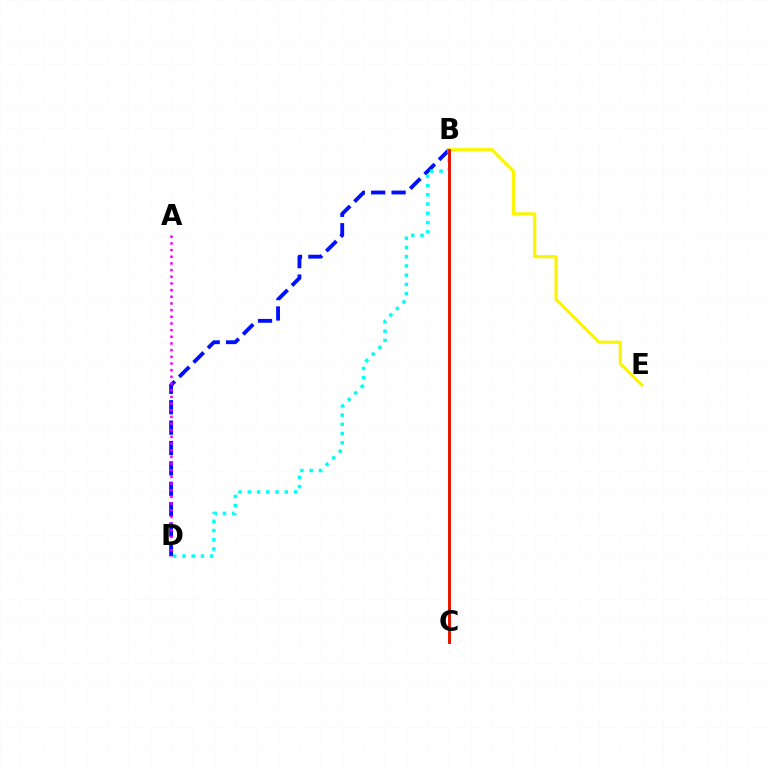{('B', 'D'): [{'color': '#0010ff', 'line_style': 'dashed', 'thickness': 2.77}, {'color': '#00fff6', 'line_style': 'dotted', 'thickness': 2.51}], ('B', 'E'): [{'color': '#fcf500', 'line_style': 'solid', 'thickness': 2.29}], ('B', 'C'): [{'color': '#08ff00', 'line_style': 'solid', 'thickness': 2.02}, {'color': '#ff0000', 'line_style': 'solid', 'thickness': 2.01}], ('A', 'D'): [{'color': '#ee00ff', 'line_style': 'dotted', 'thickness': 1.81}]}